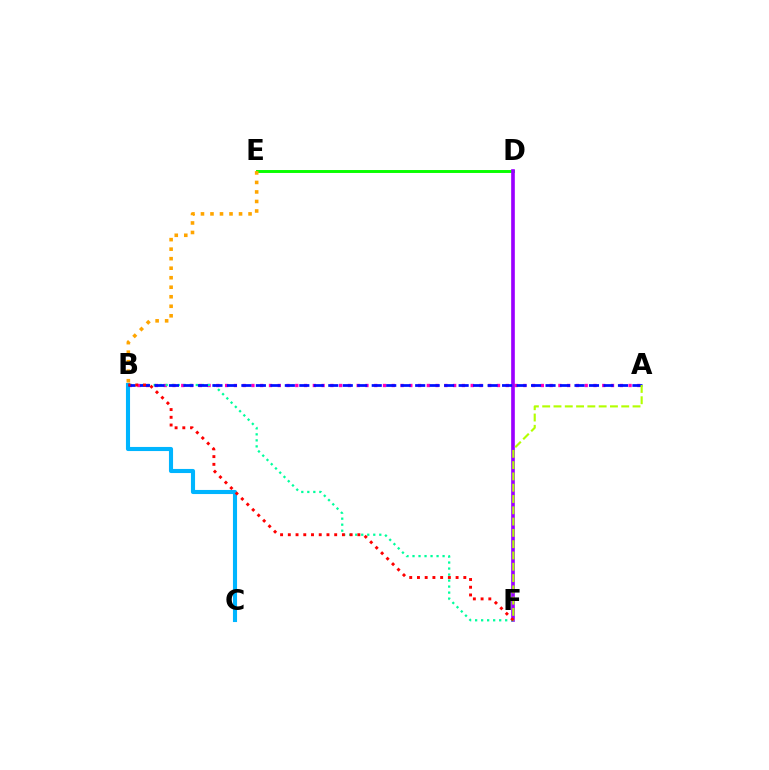{('A', 'B'): [{'color': '#ff00bd', 'line_style': 'dotted', 'thickness': 2.38}, {'color': '#0010ff', 'line_style': 'dashed', 'thickness': 1.97}], ('B', 'C'): [{'color': '#00b5ff', 'line_style': 'solid', 'thickness': 2.96}], ('D', 'E'): [{'color': '#08ff00', 'line_style': 'solid', 'thickness': 2.11}], ('D', 'F'): [{'color': '#9b00ff', 'line_style': 'solid', 'thickness': 2.63}], ('B', 'F'): [{'color': '#00ff9d', 'line_style': 'dotted', 'thickness': 1.63}, {'color': '#ff0000', 'line_style': 'dotted', 'thickness': 2.1}], ('B', 'E'): [{'color': '#ffa500', 'line_style': 'dotted', 'thickness': 2.59}], ('A', 'F'): [{'color': '#b3ff00', 'line_style': 'dashed', 'thickness': 1.53}]}